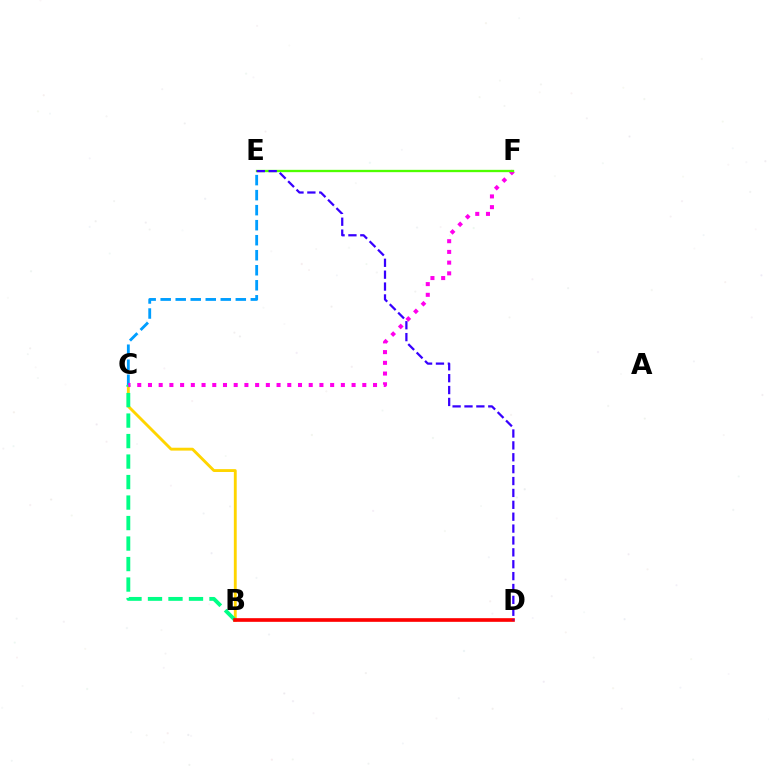{('B', 'C'): [{'color': '#ffd500', 'line_style': 'solid', 'thickness': 2.07}, {'color': '#00ff86', 'line_style': 'dashed', 'thickness': 2.78}], ('C', 'E'): [{'color': '#009eff', 'line_style': 'dashed', 'thickness': 2.04}], ('B', 'D'): [{'color': '#ff0000', 'line_style': 'solid', 'thickness': 2.63}], ('C', 'F'): [{'color': '#ff00ed', 'line_style': 'dotted', 'thickness': 2.91}], ('E', 'F'): [{'color': '#4fff00', 'line_style': 'solid', 'thickness': 1.67}], ('D', 'E'): [{'color': '#3700ff', 'line_style': 'dashed', 'thickness': 1.61}]}